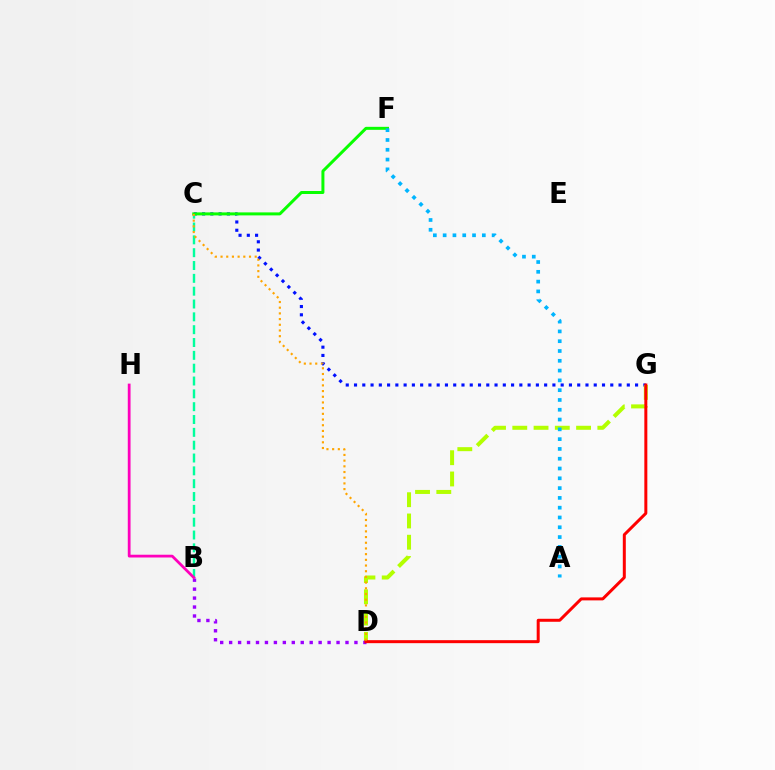{('C', 'G'): [{'color': '#0010ff', 'line_style': 'dotted', 'thickness': 2.25}], ('B', 'C'): [{'color': '#00ff9d', 'line_style': 'dashed', 'thickness': 1.74}], ('D', 'G'): [{'color': '#b3ff00', 'line_style': 'dashed', 'thickness': 2.89}, {'color': '#ff0000', 'line_style': 'solid', 'thickness': 2.16}], ('B', 'D'): [{'color': '#9b00ff', 'line_style': 'dotted', 'thickness': 2.43}], ('C', 'F'): [{'color': '#08ff00', 'line_style': 'solid', 'thickness': 2.16}], ('C', 'D'): [{'color': '#ffa500', 'line_style': 'dotted', 'thickness': 1.55}], ('A', 'F'): [{'color': '#00b5ff', 'line_style': 'dotted', 'thickness': 2.66}], ('B', 'H'): [{'color': '#ff00bd', 'line_style': 'solid', 'thickness': 1.99}]}